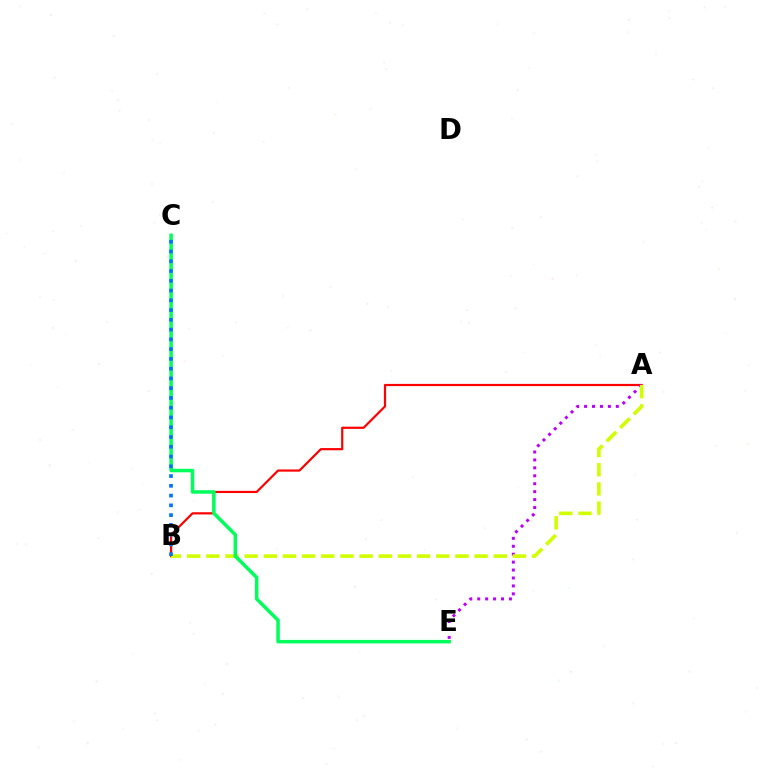{('A', 'B'): [{'color': '#ff0000', 'line_style': 'solid', 'thickness': 1.58}, {'color': '#d1ff00', 'line_style': 'dashed', 'thickness': 2.6}], ('A', 'E'): [{'color': '#b900ff', 'line_style': 'dotted', 'thickness': 2.16}], ('C', 'E'): [{'color': '#00ff5c', 'line_style': 'solid', 'thickness': 2.52}], ('B', 'C'): [{'color': '#0074ff', 'line_style': 'dotted', 'thickness': 2.65}]}